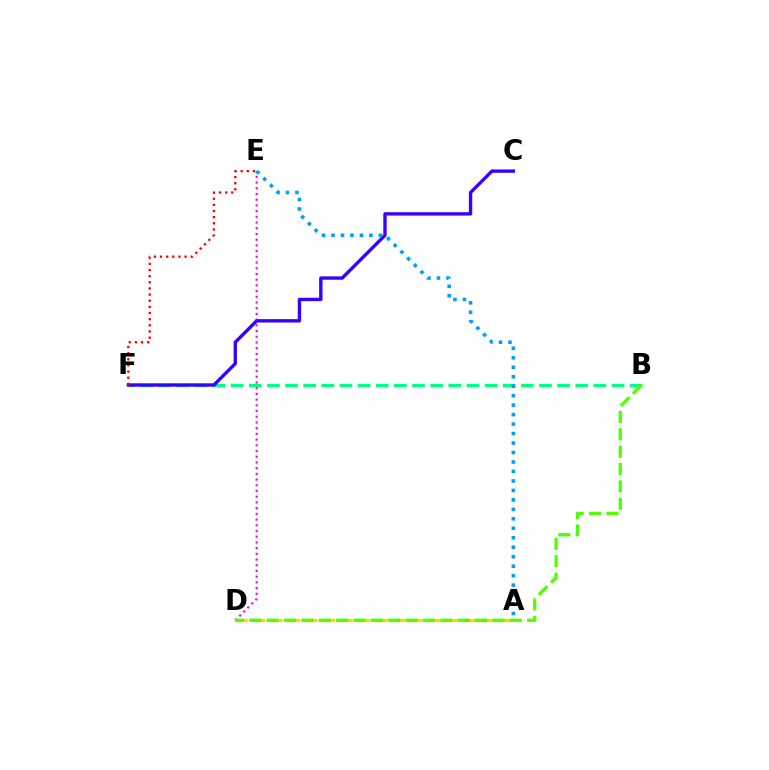{('D', 'E'): [{'color': '#ff00ed', 'line_style': 'dotted', 'thickness': 1.55}], ('B', 'F'): [{'color': '#00ff86', 'line_style': 'dashed', 'thickness': 2.46}], ('C', 'F'): [{'color': '#3700ff', 'line_style': 'solid', 'thickness': 2.42}], ('E', 'F'): [{'color': '#ff0000', 'line_style': 'dotted', 'thickness': 1.67}], ('A', 'D'): [{'color': '#ffd500', 'line_style': 'dashed', 'thickness': 2.38}], ('B', 'D'): [{'color': '#4fff00', 'line_style': 'dashed', 'thickness': 2.36}], ('A', 'E'): [{'color': '#009eff', 'line_style': 'dotted', 'thickness': 2.57}]}